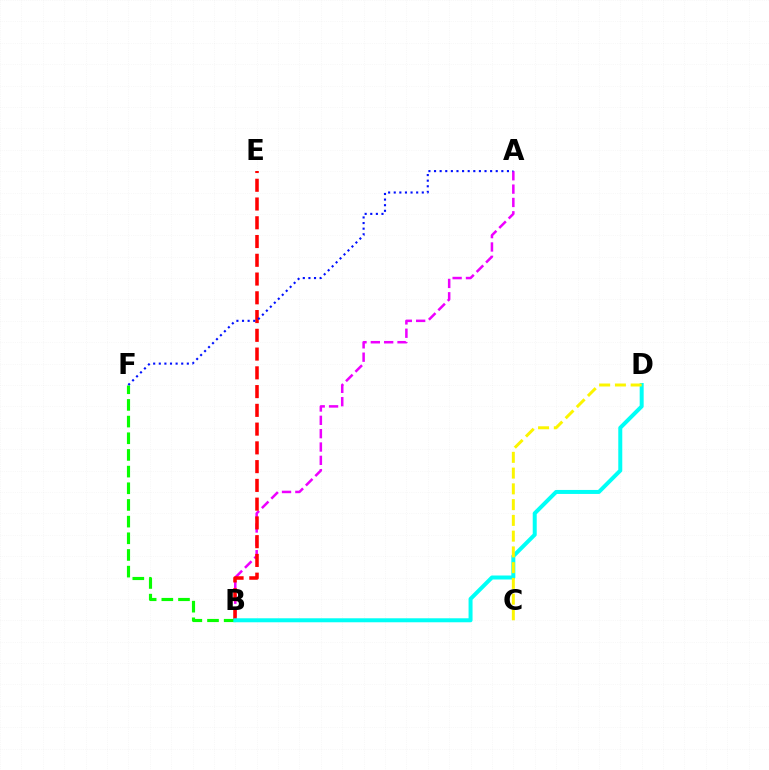{('A', 'B'): [{'color': '#ee00ff', 'line_style': 'dashed', 'thickness': 1.81}], ('B', 'F'): [{'color': '#08ff00', 'line_style': 'dashed', 'thickness': 2.26}], ('B', 'E'): [{'color': '#ff0000', 'line_style': 'dashed', 'thickness': 2.55}], ('A', 'F'): [{'color': '#0010ff', 'line_style': 'dotted', 'thickness': 1.52}], ('B', 'D'): [{'color': '#00fff6', 'line_style': 'solid', 'thickness': 2.87}], ('C', 'D'): [{'color': '#fcf500', 'line_style': 'dashed', 'thickness': 2.14}]}